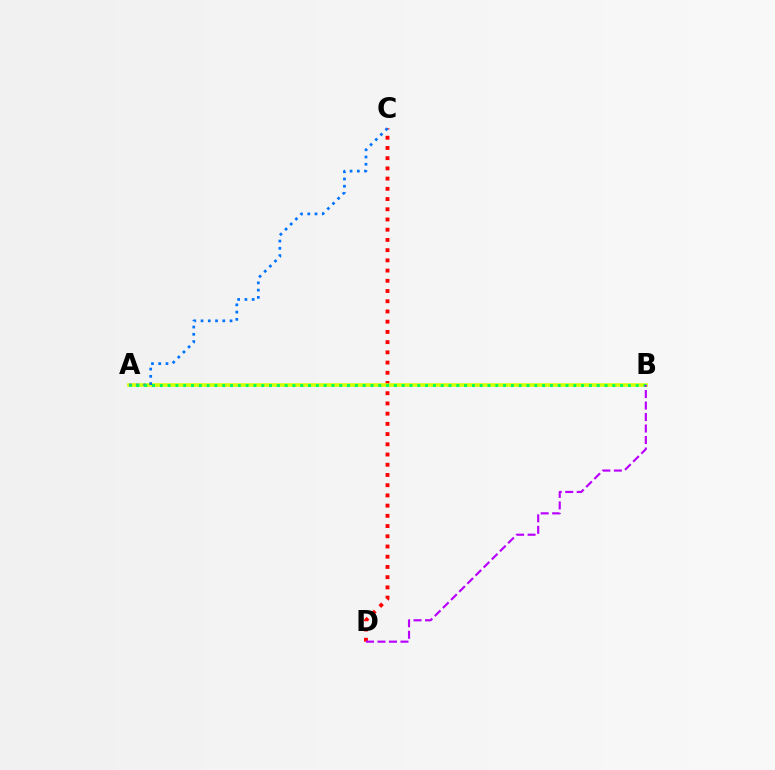{('C', 'D'): [{'color': '#ff0000', 'line_style': 'dotted', 'thickness': 2.78}], ('A', 'B'): [{'color': '#d1ff00', 'line_style': 'solid', 'thickness': 2.58}, {'color': '#00ff5c', 'line_style': 'dotted', 'thickness': 2.12}], ('A', 'C'): [{'color': '#0074ff', 'line_style': 'dotted', 'thickness': 1.97}], ('B', 'D'): [{'color': '#b900ff', 'line_style': 'dashed', 'thickness': 1.56}]}